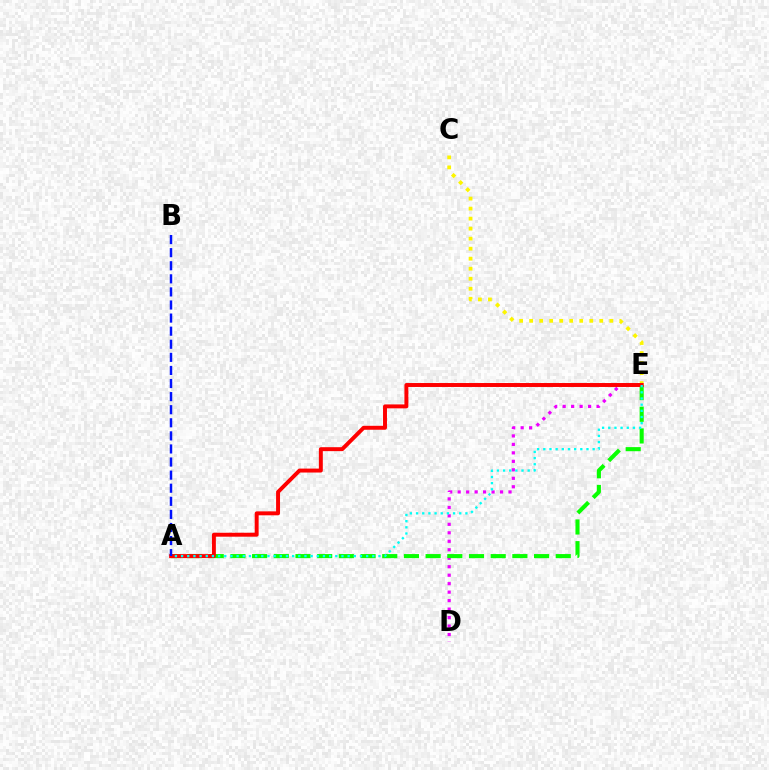{('D', 'E'): [{'color': '#ee00ff', 'line_style': 'dotted', 'thickness': 2.3}], ('C', 'E'): [{'color': '#fcf500', 'line_style': 'dotted', 'thickness': 2.72}], ('A', 'E'): [{'color': '#08ff00', 'line_style': 'dashed', 'thickness': 2.95}, {'color': '#ff0000', 'line_style': 'solid', 'thickness': 2.84}, {'color': '#00fff6', 'line_style': 'dotted', 'thickness': 1.68}], ('A', 'B'): [{'color': '#0010ff', 'line_style': 'dashed', 'thickness': 1.78}]}